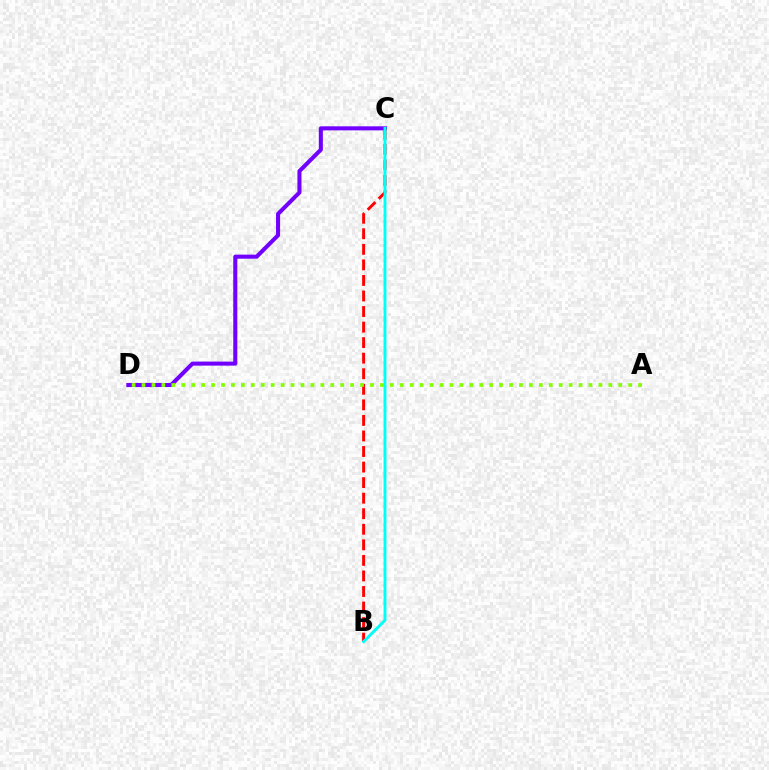{('C', 'D'): [{'color': '#7200ff', 'line_style': 'solid', 'thickness': 2.92}], ('B', 'C'): [{'color': '#ff0000', 'line_style': 'dashed', 'thickness': 2.11}, {'color': '#00fff6', 'line_style': 'solid', 'thickness': 2.1}], ('A', 'D'): [{'color': '#84ff00', 'line_style': 'dotted', 'thickness': 2.7}]}